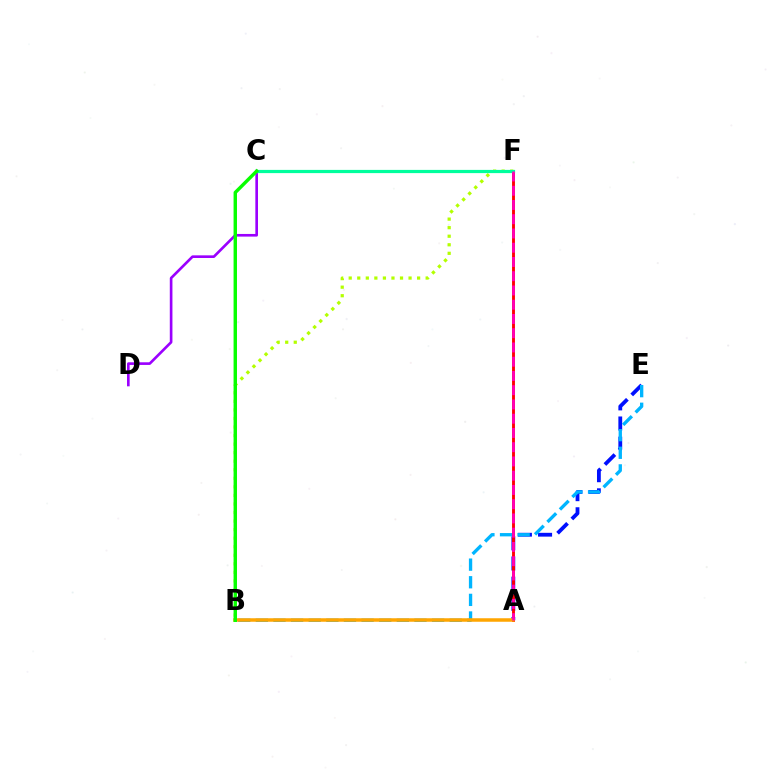{('A', 'E'): [{'color': '#0010ff', 'line_style': 'dashed', 'thickness': 2.74}], ('B', 'E'): [{'color': '#00b5ff', 'line_style': 'dashed', 'thickness': 2.39}], ('A', 'F'): [{'color': '#ff0000', 'line_style': 'solid', 'thickness': 2.07}, {'color': '#ff00bd', 'line_style': 'dashed', 'thickness': 1.94}], ('A', 'B'): [{'color': '#ffa500', 'line_style': 'solid', 'thickness': 2.53}], ('B', 'F'): [{'color': '#b3ff00', 'line_style': 'dotted', 'thickness': 2.32}], ('C', 'D'): [{'color': '#9b00ff', 'line_style': 'solid', 'thickness': 1.91}], ('C', 'F'): [{'color': '#00ff9d', 'line_style': 'solid', 'thickness': 2.31}], ('B', 'C'): [{'color': '#08ff00', 'line_style': 'solid', 'thickness': 2.47}]}